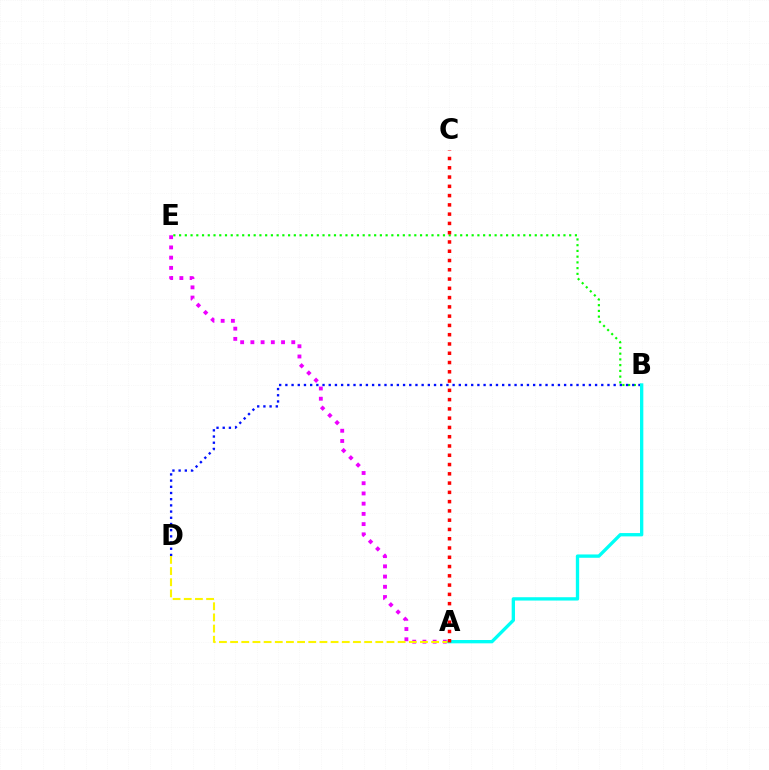{('A', 'E'): [{'color': '#ee00ff', 'line_style': 'dotted', 'thickness': 2.78}], ('B', 'E'): [{'color': '#08ff00', 'line_style': 'dotted', 'thickness': 1.56}], ('B', 'D'): [{'color': '#0010ff', 'line_style': 'dotted', 'thickness': 1.68}], ('A', 'D'): [{'color': '#fcf500', 'line_style': 'dashed', 'thickness': 1.52}], ('A', 'B'): [{'color': '#00fff6', 'line_style': 'solid', 'thickness': 2.4}], ('A', 'C'): [{'color': '#ff0000', 'line_style': 'dotted', 'thickness': 2.52}]}